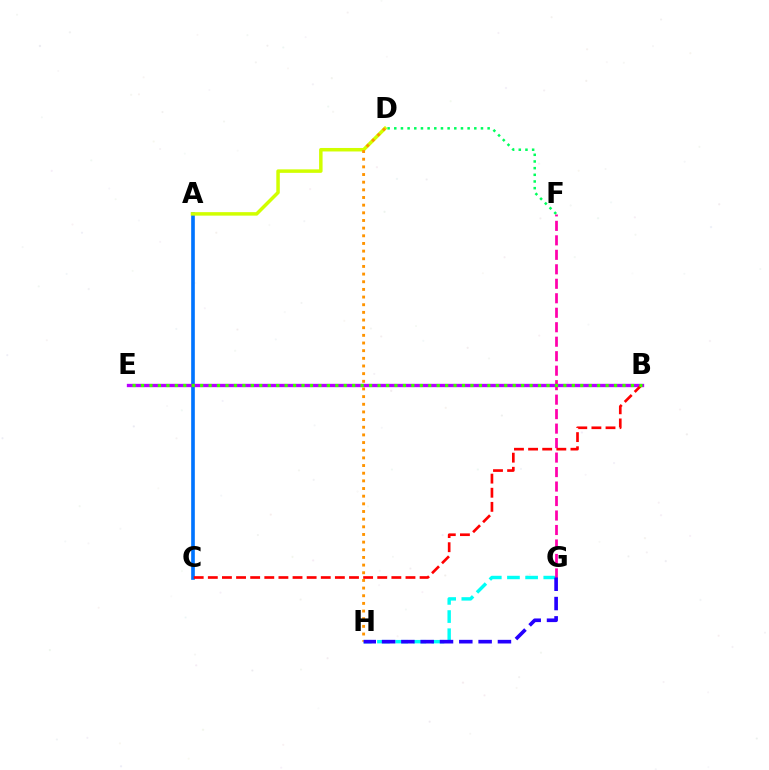{('A', 'C'): [{'color': '#0074ff', 'line_style': 'solid', 'thickness': 2.63}], ('G', 'H'): [{'color': '#00fff6', 'line_style': 'dashed', 'thickness': 2.47}, {'color': '#2500ff', 'line_style': 'dashed', 'thickness': 2.62}], ('B', 'E'): [{'color': '#b900ff', 'line_style': 'solid', 'thickness': 2.39}, {'color': '#3dff00', 'line_style': 'dotted', 'thickness': 2.3}], ('F', 'G'): [{'color': '#ff00ac', 'line_style': 'dashed', 'thickness': 1.97}], ('B', 'C'): [{'color': '#ff0000', 'line_style': 'dashed', 'thickness': 1.92}], ('D', 'F'): [{'color': '#00ff5c', 'line_style': 'dotted', 'thickness': 1.81}], ('A', 'D'): [{'color': '#d1ff00', 'line_style': 'solid', 'thickness': 2.51}], ('D', 'H'): [{'color': '#ff9400', 'line_style': 'dotted', 'thickness': 2.08}]}